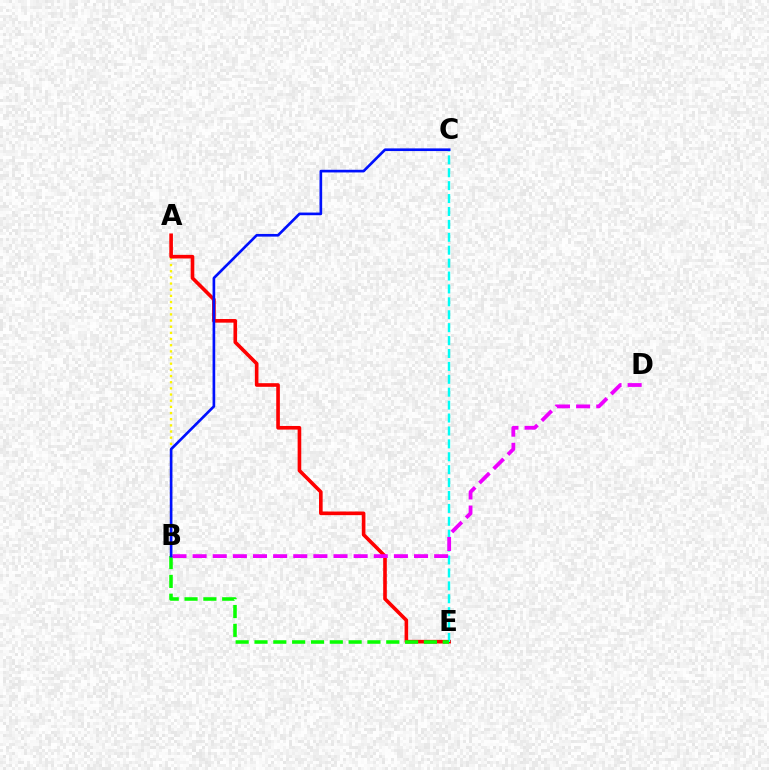{('A', 'B'): [{'color': '#fcf500', 'line_style': 'dotted', 'thickness': 1.68}], ('A', 'E'): [{'color': '#ff0000', 'line_style': 'solid', 'thickness': 2.61}], ('C', 'E'): [{'color': '#00fff6', 'line_style': 'dashed', 'thickness': 1.75}], ('B', 'E'): [{'color': '#08ff00', 'line_style': 'dashed', 'thickness': 2.56}], ('B', 'D'): [{'color': '#ee00ff', 'line_style': 'dashed', 'thickness': 2.73}], ('B', 'C'): [{'color': '#0010ff', 'line_style': 'solid', 'thickness': 1.91}]}